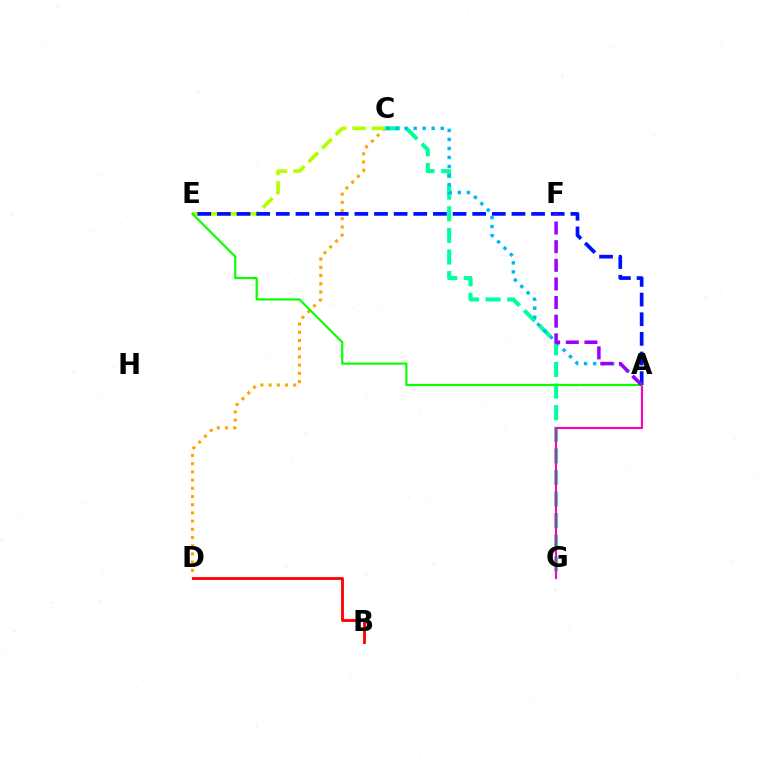{('C', 'D'): [{'color': '#ffa500', 'line_style': 'dotted', 'thickness': 2.23}], ('C', 'G'): [{'color': '#00ff9d', 'line_style': 'dashed', 'thickness': 2.93}], ('A', 'G'): [{'color': '#ff00bd', 'line_style': 'solid', 'thickness': 1.52}], ('C', 'E'): [{'color': '#b3ff00', 'line_style': 'dashed', 'thickness': 2.61}], ('B', 'D'): [{'color': '#ff0000', 'line_style': 'solid', 'thickness': 2.04}], ('A', 'E'): [{'color': '#08ff00', 'line_style': 'solid', 'thickness': 1.57}, {'color': '#0010ff', 'line_style': 'dashed', 'thickness': 2.67}], ('A', 'C'): [{'color': '#00b5ff', 'line_style': 'dotted', 'thickness': 2.45}], ('A', 'F'): [{'color': '#9b00ff', 'line_style': 'dashed', 'thickness': 2.53}]}